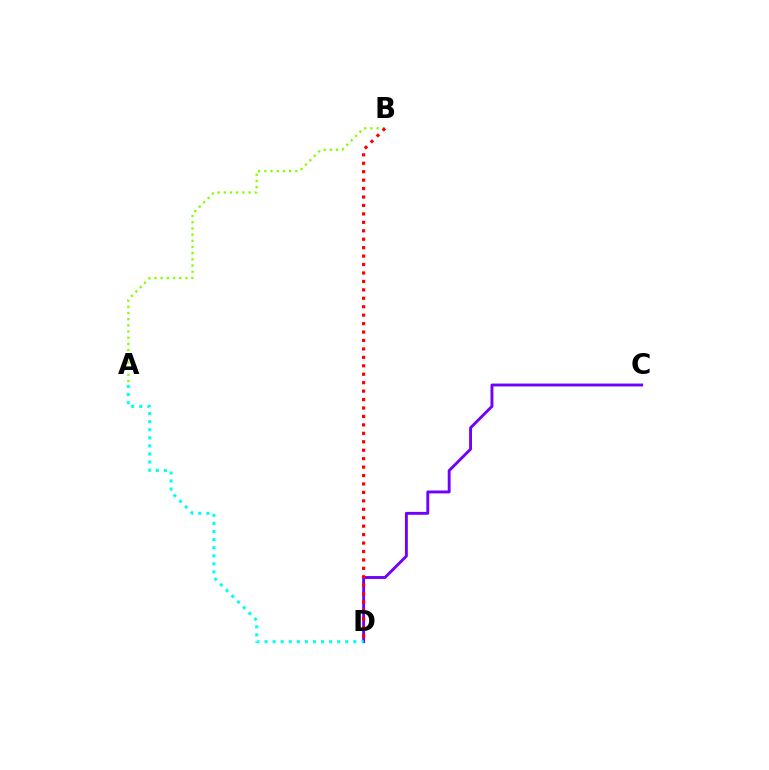{('A', 'B'): [{'color': '#84ff00', 'line_style': 'dotted', 'thickness': 1.68}], ('C', 'D'): [{'color': '#7200ff', 'line_style': 'solid', 'thickness': 2.07}], ('A', 'D'): [{'color': '#00fff6', 'line_style': 'dotted', 'thickness': 2.19}], ('B', 'D'): [{'color': '#ff0000', 'line_style': 'dotted', 'thickness': 2.29}]}